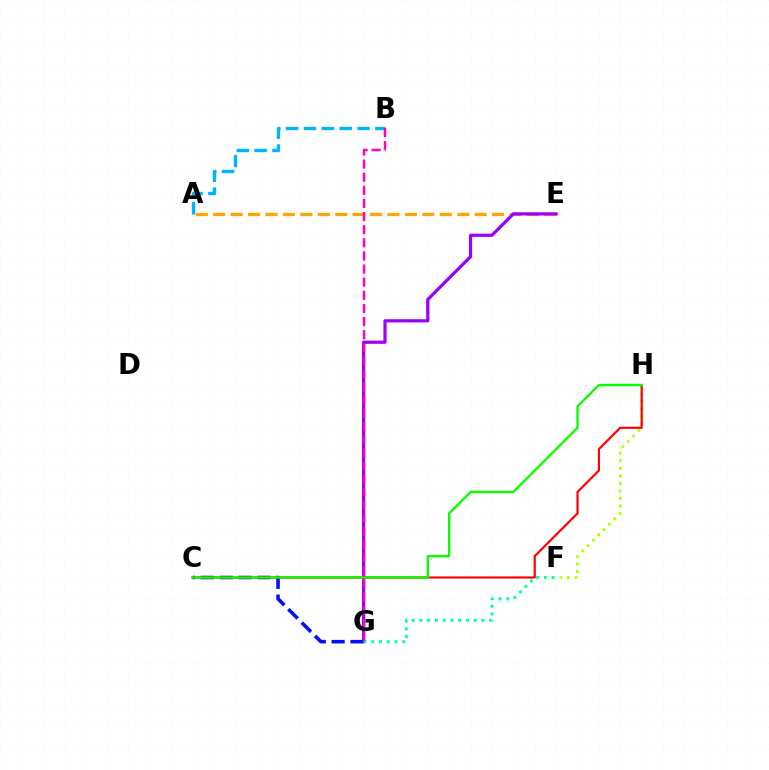{('A', 'E'): [{'color': '#ffa500', 'line_style': 'dashed', 'thickness': 2.37}], ('F', 'H'): [{'color': '#b3ff00', 'line_style': 'dotted', 'thickness': 2.05}], ('E', 'G'): [{'color': '#9b00ff', 'line_style': 'solid', 'thickness': 2.31}], ('C', 'G'): [{'color': '#0010ff', 'line_style': 'dashed', 'thickness': 2.57}], ('A', 'B'): [{'color': '#00b5ff', 'line_style': 'dashed', 'thickness': 2.42}], ('F', 'G'): [{'color': '#00ff9d', 'line_style': 'dotted', 'thickness': 2.1}], ('B', 'G'): [{'color': '#ff00bd', 'line_style': 'dashed', 'thickness': 1.78}], ('C', 'H'): [{'color': '#ff0000', 'line_style': 'solid', 'thickness': 1.56}, {'color': '#08ff00', 'line_style': 'solid', 'thickness': 1.7}]}